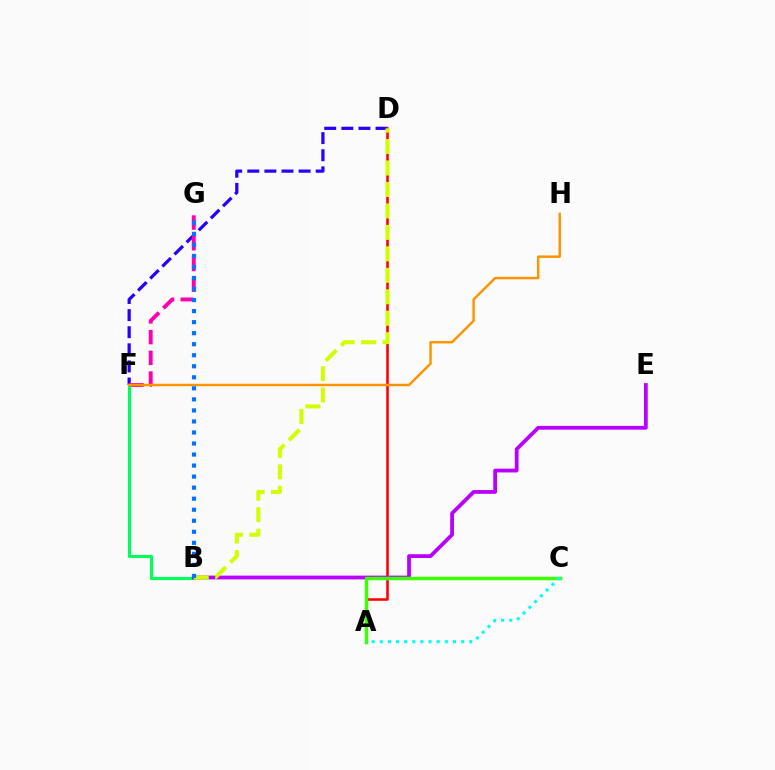{('D', 'F'): [{'color': '#2500ff', 'line_style': 'dashed', 'thickness': 2.32}], ('F', 'G'): [{'color': '#ff00ac', 'line_style': 'dashed', 'thickness': 2.82}], ('A', 'D'): [{'color': '#ff0000', 'line_style': 'solid', 'thickness': 1.84}], ('B', 'F'): [{'color': '#00ff5c', 'line_style': 'solid', 'thickness': 2.26}], ('B', 'E'): [{'color': '#b900ff', 'line_style': 'solid', 'thickness': 2.72}], ('A', 'C'): [{'color': '#3dff00', 'line_style': 'solid', 'thickness': 2.49}, {'color': '#00fff6', 'line_style': 'dotted', 'thickness': 2.21}], ('B', 'D'): [{'color': '#d1ff00', 'line_style': 'dashed', 'thickness': 2.92}], ('F', 'H'): [{'color': '#ff9400', 'line_style': 'solid', 'thickness': 1.77}], ('B', 'G'): [{'color': '#0074ff', 'line_style': 'dotted', 'thickness': 3.0}]}